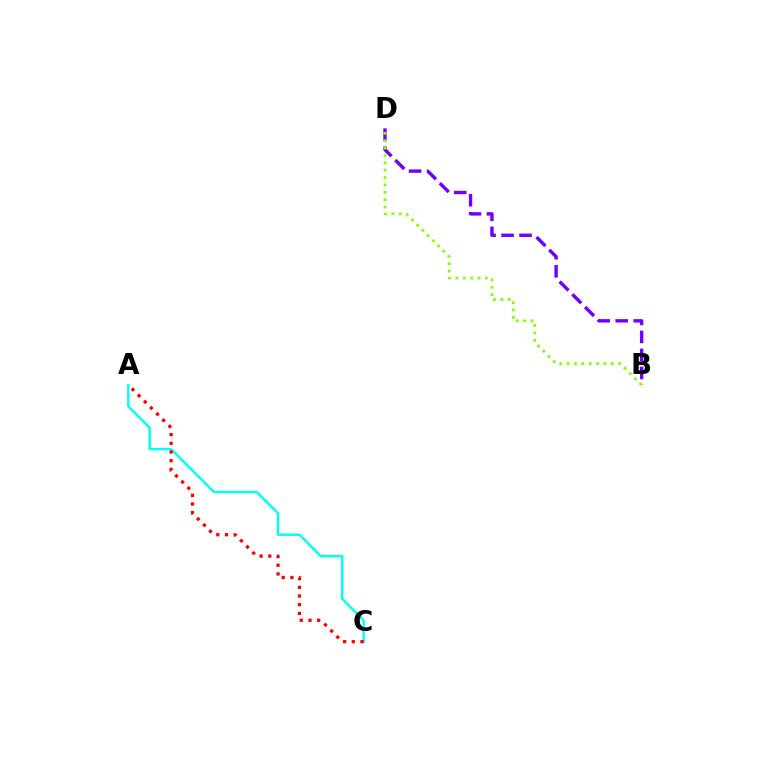{('A', 'C'): [{'color': '#00fff6', 'line_style': 'solid', 'thickness': 1.74}, {'color': '#ff0000', 'line_style': 'dotted', 'thickness': 2.36}], ('B', 'D'): [{'color': '#7200ff', 'line_style': 'dashed', 'thickness': 2.45}, {'color': '#84ff00', 'line_style': 'dotted', 'thickness': 2.0}]}